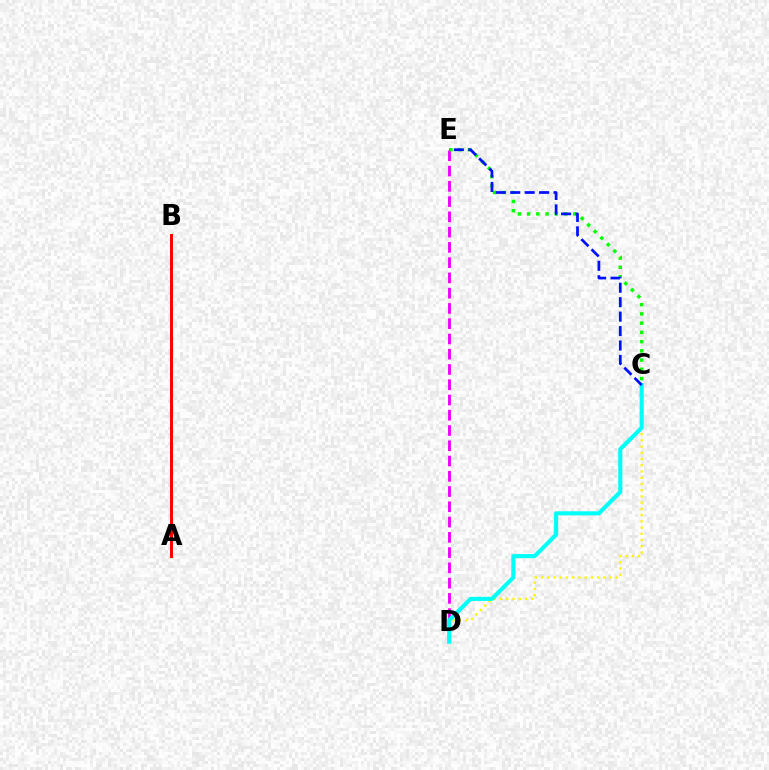{('D', 'E'): [{'color': '#ee00ff', 'line_style': 'dashed', 'thickness': 2.07}], ('A', 'B'): [{'color': '#ff0000', 'line_style': 'solid', 'thickness': 2.12}], ('C', 'E'): [{'color': '#08ff00', 'line_style': 'dotted', 'thickness': 2.51}, {'color': '#0010ff', 'line_style': 'dashed', 'thickness': 1.96}], ('C', 'D'): [{'color': '#fcf500', 'line_style': 'dotted', 'thickness': 1.69}, {'color': '#00fff6', 'line_style': 'solid', 'thickness': 2.94}]}